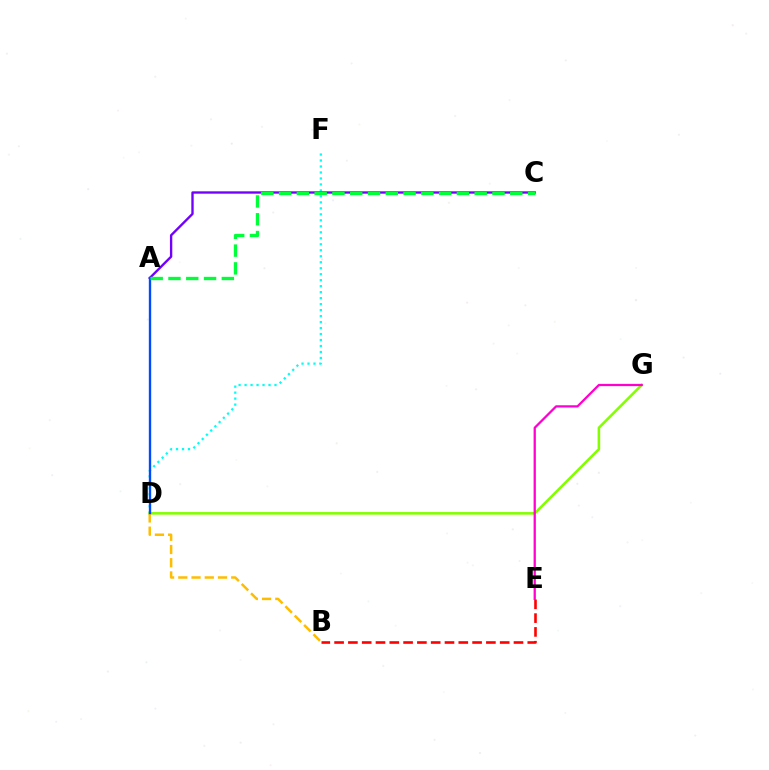{('D', 'F'): [{'color': '#00fff6', 'line_style': 'dotted', 'thickness': 1.63}], ('D', 'G'): [{'color': '#84ff00', 'line_style': 'solid', 'thickness': 1.85}], ('B', 'D'): [{'color': '#ffbd00', 'line_style': 'dashed', 'thickness': 1.8}], ('B', 'E'): [{'color': '#ff0000', 'line_style': 'dashed', 'thickness': 1.87}], ('A', 'C'): [{'color': '#7200ff', 'line_style': 'solid', 'thickness': 1.69}, {'color': '#00ff39', 'line_style': 'dashed', 'thickness': 2.42}], ('E', 'G'): [{'color': '#ff00cf', 'line_style': 'solid', 'thickness': 1.63}], ('A', 'D'): [{'color': '#004bff', 'line_style': 'solid', 'thickness': 1.7}]}